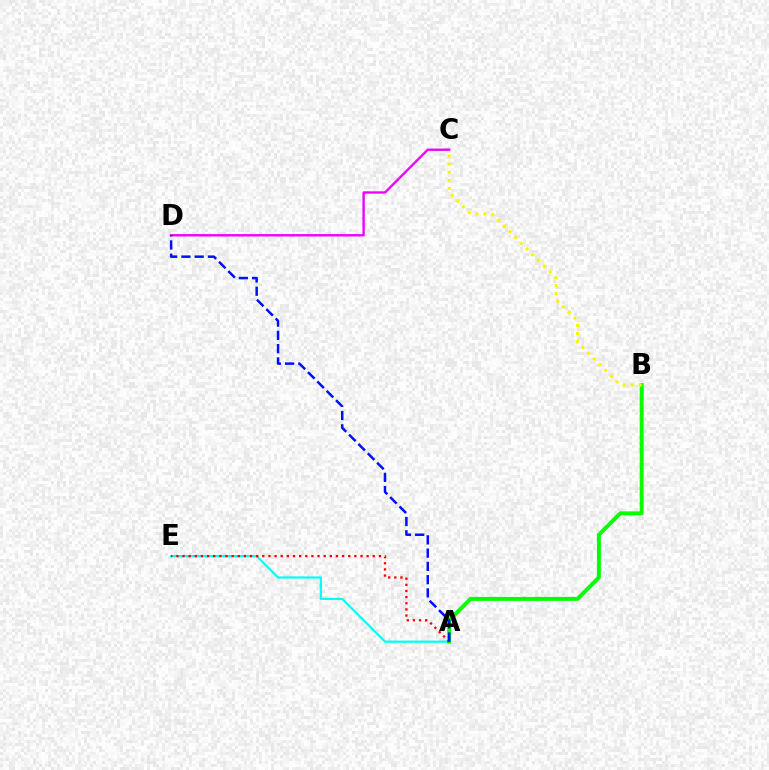{('A', 'E'): [{'color': '#00fff6', 'line_style': 'solid', 'thickness': 1.58}, {'color': '#ff0000', 'line_style': 'dotted', 'thickness': 1.67}], ('C', 'D'): [{'color': '#ee00ff', 'line_style': 'solid', 'thickness': 1.7}], ('A', 'B'): [{'color': '#08ff00', 'line_style': 'solid', 'thickness': 2.83}], ('B', 'C'): [{'color': '#fcf500', 'line_style': 'dotted', 'thickness': 2.2}], ('A', 'D'): [{'color': '#0010ff', 'line_style': 'dashed', 'thickness': 1.8}]}